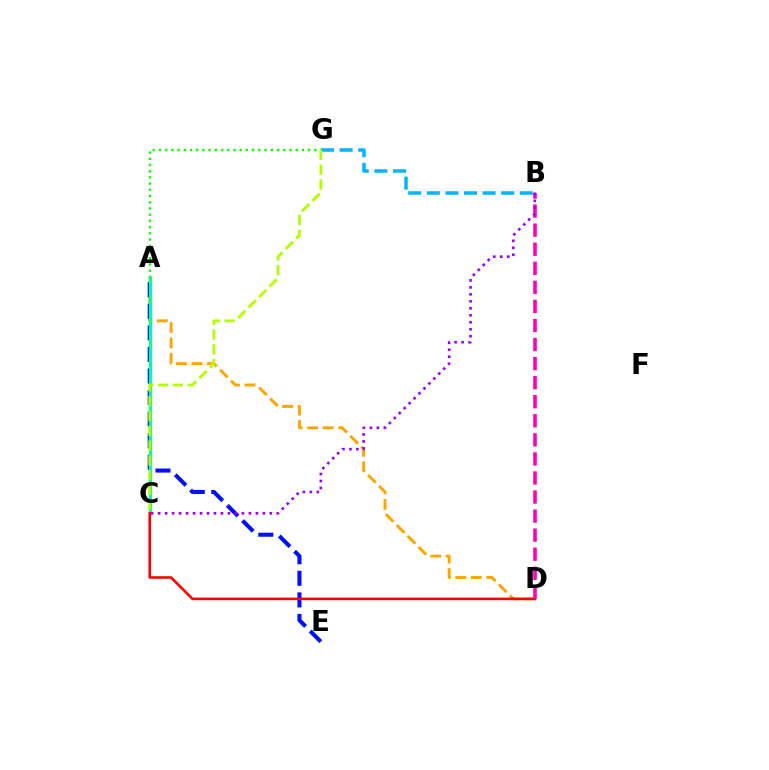{('A', 'D'): [{'color': '#ffa500', 'line_style': 'dashed', 'thickness': 2.1}], ('A', 'E'): [{'color': '#0010ff', 'line_style': 'dashed', 'thickness': 2.93}], ('A', 'C'): [{'color': '#00ff9d', 'line_style': 'solid', 'thickness': 2.31}], ('B', 'G'): [{'color': '#00b5ff', 'line_style': 'dashed', 'thickness': 2.53}], ('C', 'D'): [{'color': '#ff0000', 'line_style': 'solid', 'thickness': 1.86}], ('A', 'G'): [{'color': '#08ff00', 'line_style': 'dotted', 'thickness': 1.69}], ('B', 'D'): [{'color': '#ff00bd', 'line_style': 'dashed', 'thickness': 2.59}], ('C', 'G'): [{'color': '#b3ff00', 'line_style': 'dashed', 'thickness': 2.01}], ('B', 'C'): [{'color': '#9b00ff', 'line_style': 'dotted', 'thickness': 1.9}]}